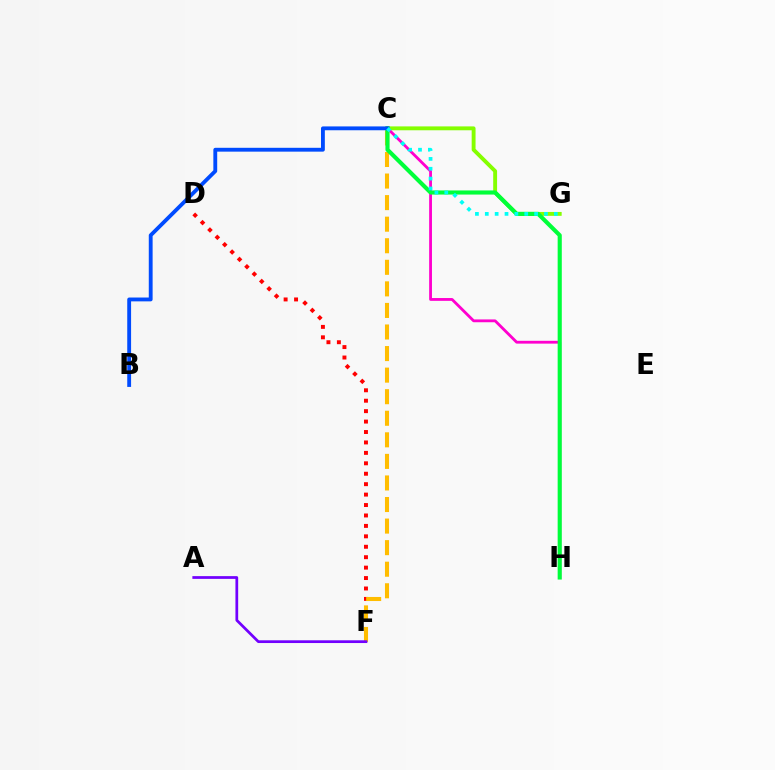{('D', 'F'): [{'color': '#ff0000', 'line_style': 'dotted', 'thickness': 2.83}], ('C', 'G'): [{'color': '#84ff00', 'line_style': 'solid', 'thickness': 2.79}, {'color': '#00fff6', 'line_style': 'dotted', 'thickness': 2.68}], ('C', 'H'): [{'color': '#ff00cf', 'line_style': 'solid', 'thickness': 2.03}, {'color': '#00ff39', 'line_style': 'solid', 'thickness': 2.97}], ('C', 'F'): [{'color': '#ffbd00', 'line_style': 'dashed', 'thickness': 2.93}], ('B', 'C'): [{'color': '#004bff', 'line_style': 'solid', 'thickness': 2.77}], ('A', 'F'): [{'color': '#7200ff', 'line_style': 'solid', 'thickness': 1.97}]}